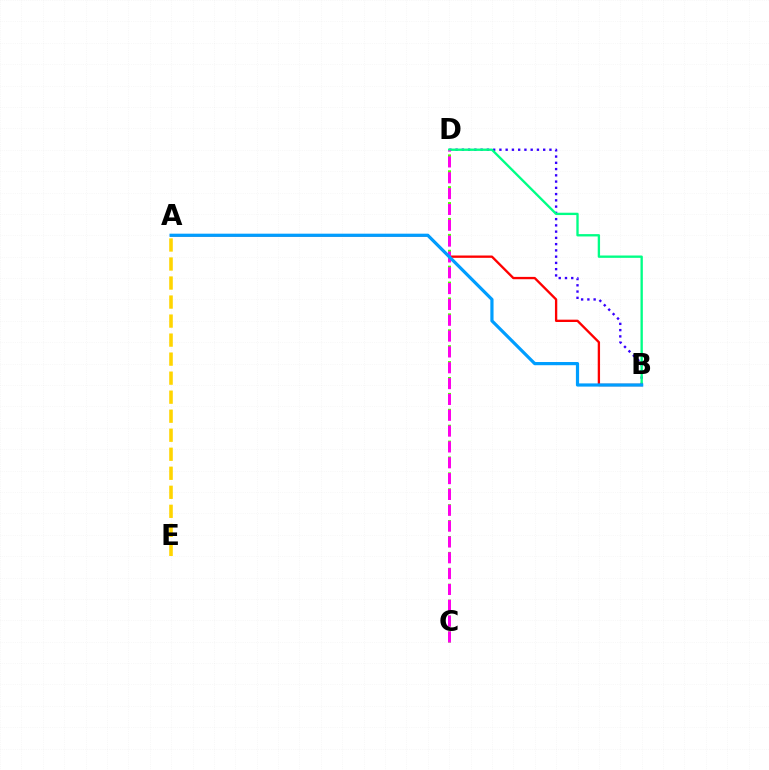{('B', 'D'): [{'color': '#3700ff', 'line_style': 'dotted', 'thickness': 1.7}, {'color': '#00ff86', 'line_style': 'solid', 'thickness': 1.69}], ('C', 'D'): [{'color': '#4fff00', 'line_style': 'dashed', 'thickness': 2.16}, {'color': '#ff00ed', 'line_style': 'dashed', 'thickness': 2.15}], ('A', 'E'): [{'color': '#ffd500', 'line_style': 'dashed', 'thickness': 2.58}], ('A', 'B'): [{'color': '#ff0000', 'line_style': 'solid', 'thickness': 1.68}, {'color': '#009eff', 'line_style': 'solid', 'thickness': 2.3}]}